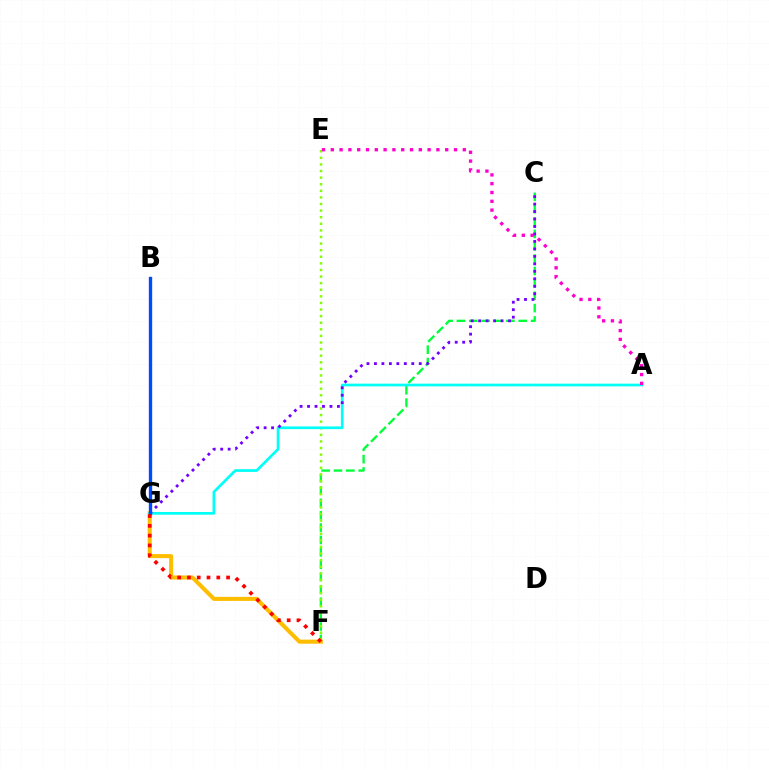{('C', 'F'): [{'color': '#00ff39', 'line_style': 'dashed', 'thickness': 1.68}], ('E', 'F'): [{'color': '#84ff00', 'line_style': 'dotted', 'thickness': 1.79}], ('F', 'G'): [{'color': '#ffbd00', 'line_style': 'solid', 'thickness': 2.92}, {'color': '#ff0000', 'line_style': 'dotted', 'thickness': 2.66}], ('A', 'G'): [{'color': '#00fff6', 'line_style': 'solid', 'thickness': 1.94}], ('A', 'E'): [{'color': '#ff00cf', 'line_style': 'dotted', 'thickness': 2.39}], ('C', 'G'): [{'color': '#7200ff', 'line_style': 'dotted', 'thickness': 2.03}], ('B', 'G'): [{'color': '#004bff', 'line_style': 'solid', 'thickness': 2.41}]}